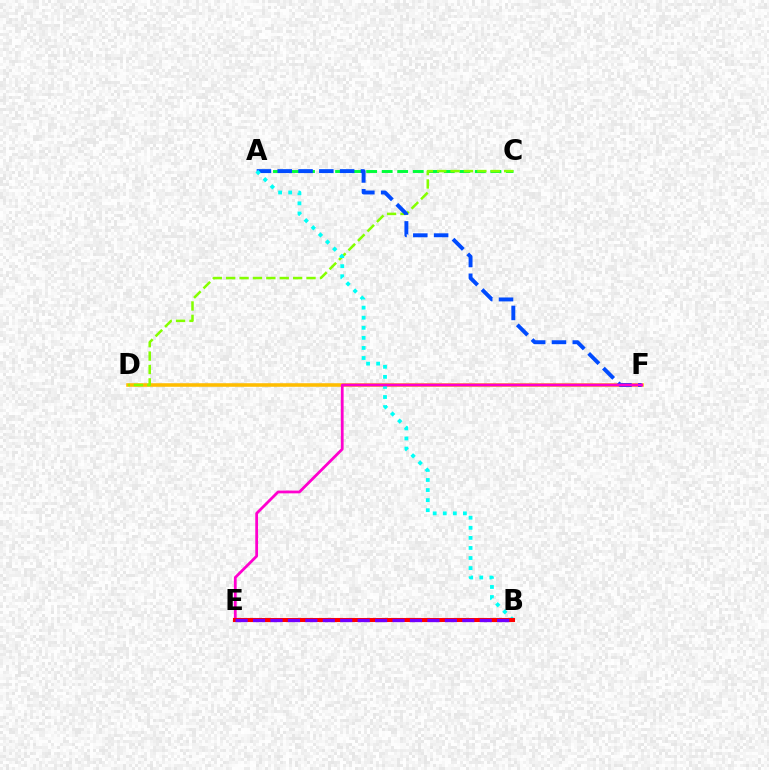{('A', 'C'): [{'color': '#00ff39', 'line_style': 'dashed', 'thickness': 2.11}], ('D', 'F'): [{'color': '#ffbd00', 'line_style': 'solid', 'thickness': 2.57}], ('C', 'D'): [{'color': '#84ff00', 'line_style': 'dashed', 'thickness': 1.82}], ('A', 'F'): [{'color': '#004bff', 'line_style': 'dashed', 'thickness': 2.83}], ('A', 'B'): [{'color': '#00fff6', 'line_style': 'dotted', 'thickness': 2.74}], ('E', 'F'): [{'color': '#ff00cf', 'line_style': 'solid', 'thickness': 2.01}], ('B', 'E'): [{'color': '#ff0000', 'line_style': 'solid', 'thickness': 2.93}, {'color': '#7200ff', 'line_style': 'dashed', 'thickness': 2.37}]}